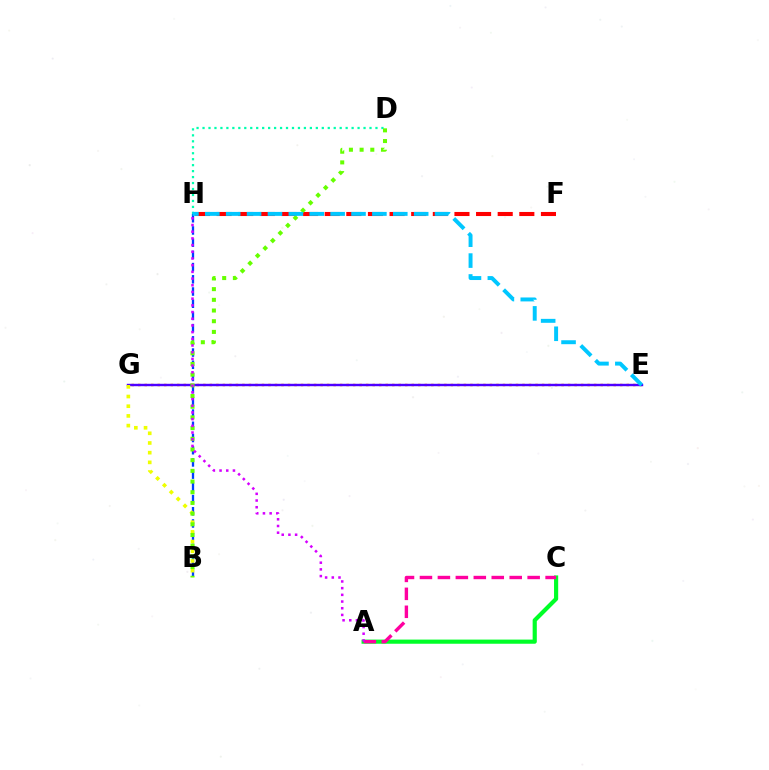{('A', 'C'): [{'color': '#00ff27', 'line_style': 'solid', 'thickness': 2.99}, {'color': '#ff00a0', 'line_style': 'dashed', 'thickness': 2.44}], ('E', 'G'): [{'color': '#ff8800', 'line_style': 'dotted', 'thickness': 1.77}, {'color': '#4f00ff', 'line_style': 'solid', 'thickness': 1.74}], ('B', 'H'): [{'color': '#003fff', 'line_style': 'dashed', 'thickness': 1.66}], ('D', 'H'): [{'color': '#00ffaf', 'line_style': 'dotted', 'thickness': 1.62}], ('F', 'H'): [{'color': '#ff0000', 'line_style': 'dashed', 'thickness': 2.94}], ('B', 'G'): [{'color': '#eeff00', 'line_style': 'dotted', 'thickness': 2.63}], ('B', 'D'): [{'color': '#66ff00', 'line_style': 'dotted', 'thickness': 2.9}], ('A', 'H'): [{'color': '#d600ff', 'line_style': 'dotted', 'thickness': 1.82}], ('E', 'H'): [{'color': '#00c7ff', 'line_style': 'dashed', 'thickness': 2.84}]}